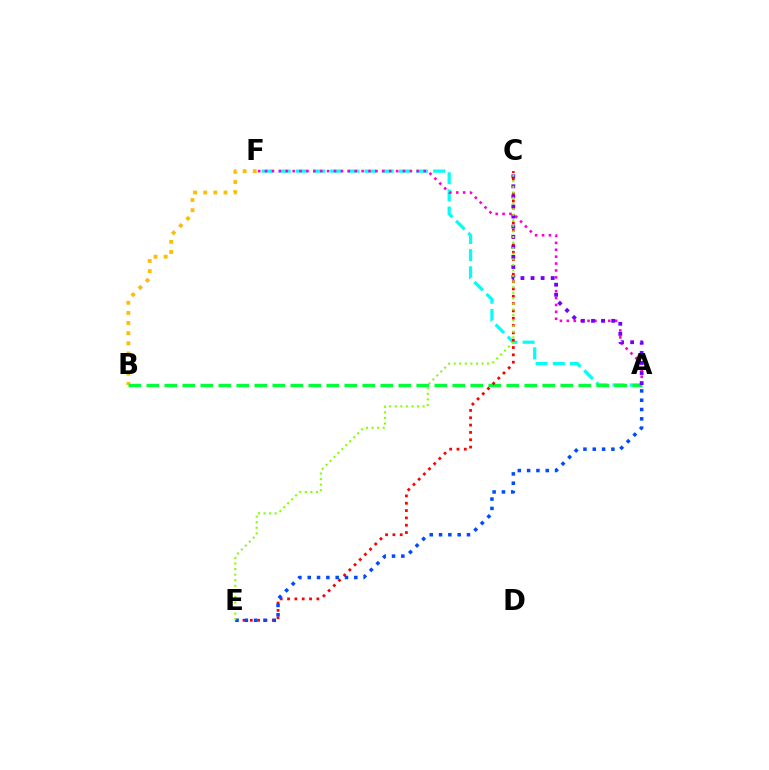{('A', 'F'): [{'color': '#00fff6', 'line_style': 'dashed', 'thickness': 2.33}, {'color': '#ff00cf', 'line_style': 'dotted', 'thickness': 1.87}], ('B', 'F'): [{'color': '#ffbd00', 'line_style': 'dotted', 'thickness': 2.75}], ('A', 'B'): [{'color': '#00ff39', 'line_style': 'dashed', 'thickness': 2.44}], ('C', 'E'): [{'color': '#ff0000', 'line_style': 'dotted', 'thickness': 1.99}, {'color': '#84ff00', 'line_style': 'dotted', 'thickness': 1.51}], ('A', 'C'): [{'color': '#7200ff', 'line_style': 'dotted', 'thickness': 2.74}], ('A', 'E'): [{'color': '#004bff', 'line_style': 'dotted', 'thickness': 2.53}]}